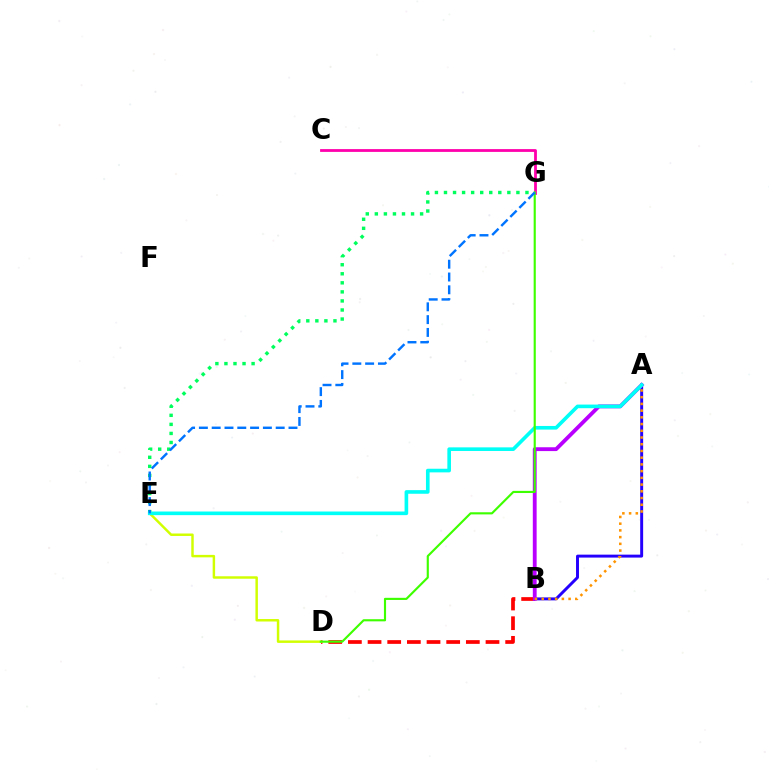{('B', 'D'): [{'color': '#ff0000', 'line_style': 'dashed', 'thickness': 2.67}], ('C', 'G'): [{'color': '#ff00ac', 'line_style': 'solid', 'thickness': 2.01}], ('A', 'B'): [{'color': '#2500ff', 'line_style': 'solid', 'thickness': 2.12}, {'color': '#b900ff', 'line_style': 'solid', 'thickness': 2.76}, {'color': '#ff9400', 'line_style': 'dotted', 'thickness': 1.83}], ('E', 'G'): [{'color': '#00ff5c', 'line_style': 'dotted', 'thickness': 2.46}, {'color': '#0074ff', 'line_style': 'dashed', 'thickness': 1.74}], ('D', 'E'): [{'color': '#d1ff00', 'line_style': 'solid', 'thickness': 1.77}], ('A', 'E'): [{'color': '#00fff6', 'line_style': 'solid', 'thickness': 2.61}], ('D', 'G'): [{'color': '#3dff00', 'line_style': 'solid', 'thickness': 1.54}]}